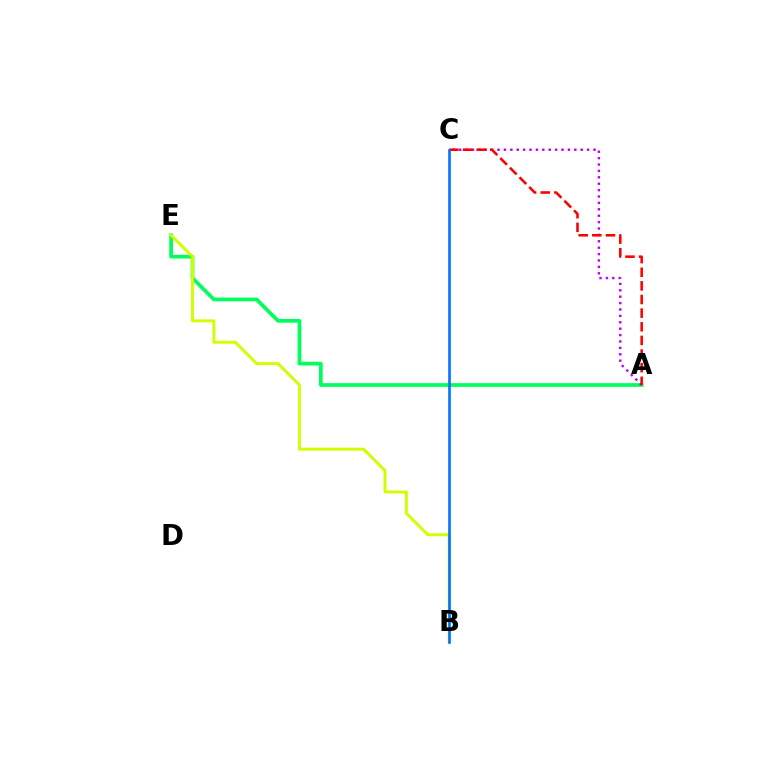{('A', 'E'): [{'color': '#00ff5c', 'line_style': 'solid', 'thickness': 2.67}], ('B', 'E'): [{'color': '#d1ff00', 'line_style': 'solid', 'thickness': 2.11}], ('A', 'C'): [{'color': '#b900ff', 'line_style': 'dotted', 'thickness': 1.74}, {'color': '#ff0000', 'line_style': 'dashed', 'thickness': 1.85}], ('B', 'C'): [{'color': '#0074ff', 'line_style': 'solid', 'thickness': 1.9}]}